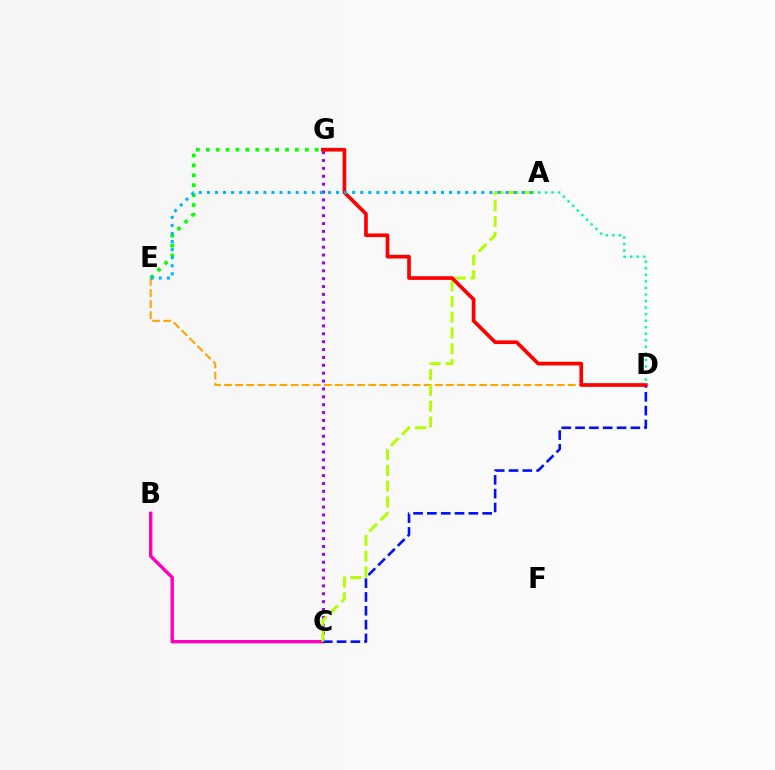{('B', 'C'): [{'color': '#ff00bd', 'line_style': 'solid', 'thickness': 2.44}], ('C', 'G'): [{'color': '#9b00ff', 'line_style': 'dotted', 'thickness': 2.14}], ('E', 'G'): [{'color': '#08ff00', 'line_style': 'dotted', 'thickness': 2.69}], ('D', 'E'): [{'color': '#ffa500', 'line_style': 'dashed', 'thickness': 1.51}], ('C', 'D'): [{'color': '#0010ff', 'line_style': 'dashed', 'thickness': 1.88}], ('A', 'D'): [{'color': '#00ff9d', 'line_style': 'dotted', 'thickness': 1.78}], ('A', 'C'): [{'color': '#b3ff00', 'line_style': 'dashed', 'thickness': 2.14}], ('D', 'G'): [{'color': '#ff0000', 'line_style': 'solid', 'thickness': 2.64}], ('A', 'E'): [{'color': '#00b5ff', 'line_style': 'dotted', 'thickness': 2.19}]}